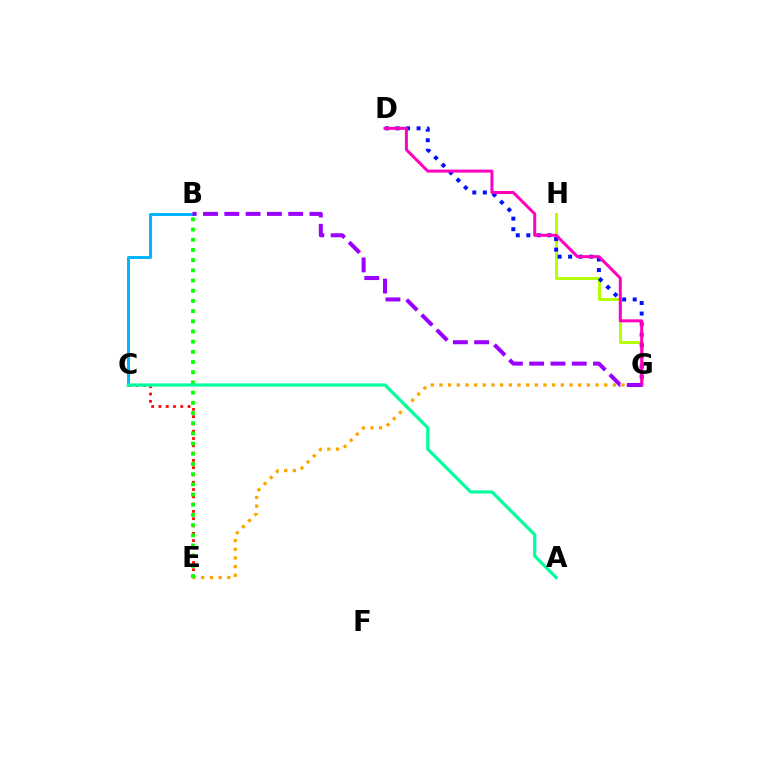{('G', 'H'): [{'color': '#b3ff00', 'line_style': 'solid', 'thickness': 2.1}], ('C', 'E'): [{'color': '#ff0000', 'line_style': 'dotted', 'thickness': 1.98}], ('B', 'C'): [{'color': '#00b5ff', 'line_style': 'solid', 'thickness': 2.14}], ('D', 'G'): [{'color': '#0010ff', 'line_style': 'dotted', 'thickness': 2.86}, {'color': '#ff00bd', 'line_style': 'solid', 'thickness': 2.16}], ('E', 'G'): [{'color': '#ffa500', 'line_style': 'dotted', 'thickness': 2.36}], ('B', 'E'): [{'color': '#08ff00', 'line_style': 'dotted', 'thickness': 2.77}], ('B', 'G'): [{'color': '#9b00ff', 'line_style': 'dashed', 'thickness': 2.89}], ('A', 'C'): [{'color': '#00ff9d', 'line_style': 'solid', 'thickness': 2.29}]}